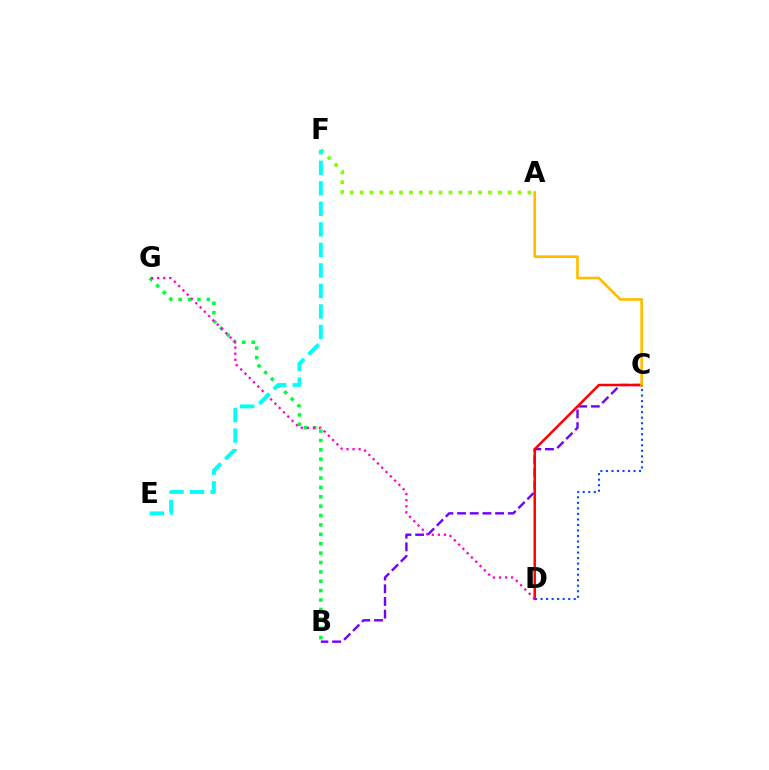{('A', 'F'): [{'color': '#84ff00', 'line_style': 'dotted', 'thickness': 2.68}], ('B', 'G'): [{'color': '#00ff39', 'line_style': 'dotted', 'thickness': 2.55}], ('B', 'C'): [{'color': '#7200ff', 'line_style': 'dashed', 'thickness': 1.72}], ('C', 'D'): [{'color': '#ff0000', 'line_style': 'solid', 'thickness': 1.79}, {'color': '#004bff', 'line_style': 'dotted', 'thickness': 1.5}], ('D', 'G'): [{'color': '#ff00cf', 'line_style': 'dotted', 'thickness': 1.65}], ('E', 'F'): [{'color': '#00fff6', 'line_style': 'dashed', 'thickness': 2.79}], ('A', 'C'): [{'color': '#ffbd00', 'line_style': 'solid', 'thickness': 1.92}]}